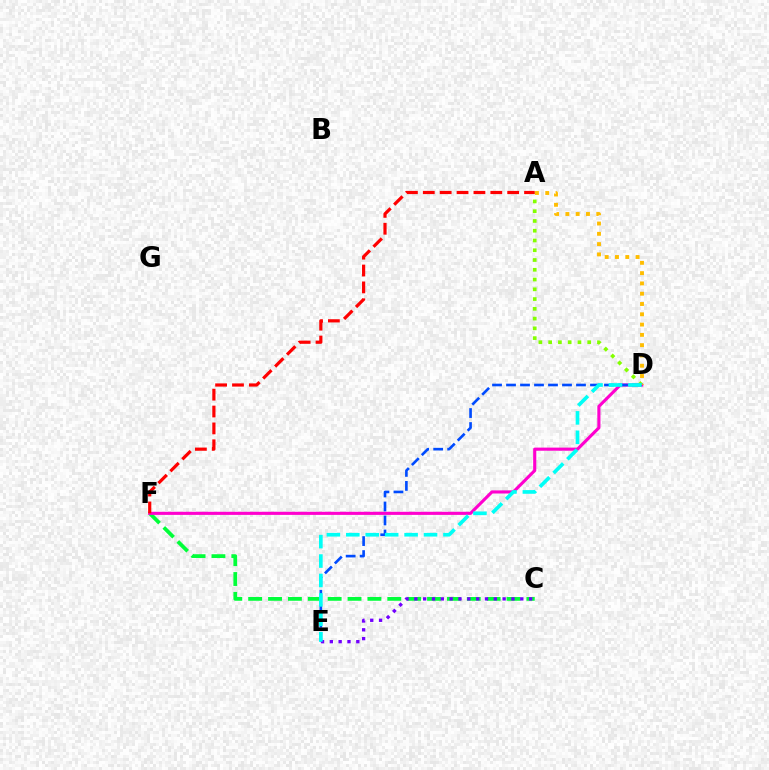{('C', 'F'): [{'color': '#00ff39', 'line_style': 'dashed', 'thickness': 2.7}], ('D', 'F'): [{'color': '#ff00cf', 'line_style': 'solid', 'thickness': 2.25}], ('A', 'D'): [{'color': '#84ff00', 'line_style': 'dotted', 'thickness': 2.65}, {'color': '#ffbd00', 'line_style': 'dotted', 'thickness': 2.8}], ('D', 'E'): [{'color': '#004bff', 'line_style': 'dashed', 'thickness': 1.9}, {'color': '#00fff6', 'line_style': 'dashed', 'thickness': 2.64}], ('A', 'F'): [{'color': '#ff0000', 'line_style': 'dashed', 'thickness': 2.29}], ('C', 'E'): [{'color': '#7200ff', 'line_style': 'dotted', 'thickness': 2.4}]}